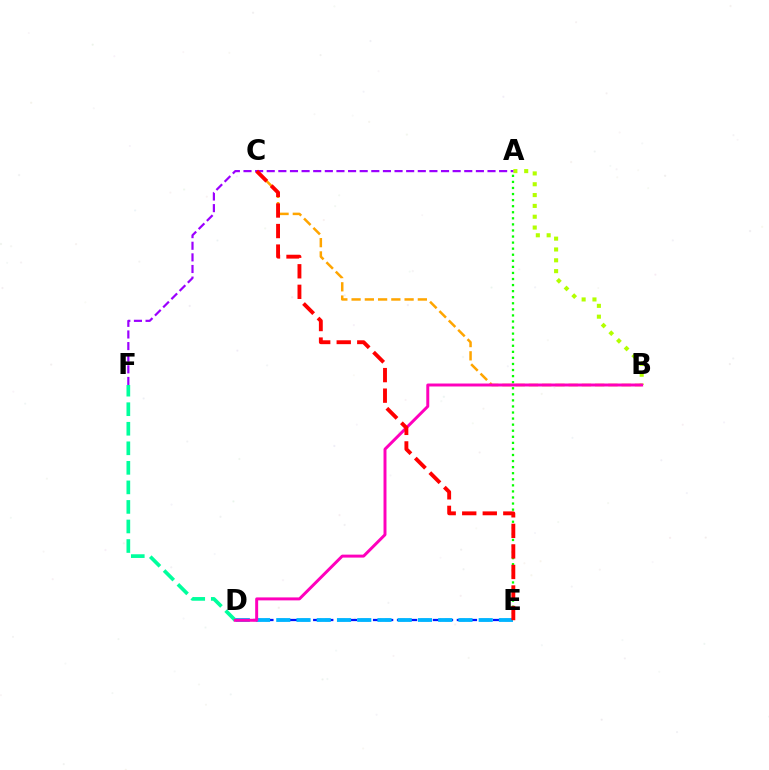{('A', 'E'): [{'color': '#08ff00', 'line_style': 'dotted', 'thickness': 1.65}], ('A', 'B'): [{'color': '#b3ff00', 'line_style': 'dotted', 'thickness': 2.94}], ('D', 'E'): [{'color': '#0010ff', 'line_style': 'dashed', 'thickness': 1.63}, {'color': '#00b5ff', 'line_style': 'dashed', 'thickness': 2.75}], ('B', 'C'): [{'color': '#ffa500', 'line_style': 'dashed', 'thickness': 1.8}], ('D', 'F'): [{'color': '#00ff9d', 'line_style': 'dashed', 'thickness': 2.65}], ('A', 'F'): [{'color': '#9b00ff', 'line_style': 'dashed', 'thickness': 1.58}], ('B', 'D'): [{'color': '#ff00bd', 'line_style': 'solid', 'thickness': 2.13}], ('C', 'E'): [{'color': '#ff0000', 'line_style': 'dashed', 'thickness': 2.79}]}